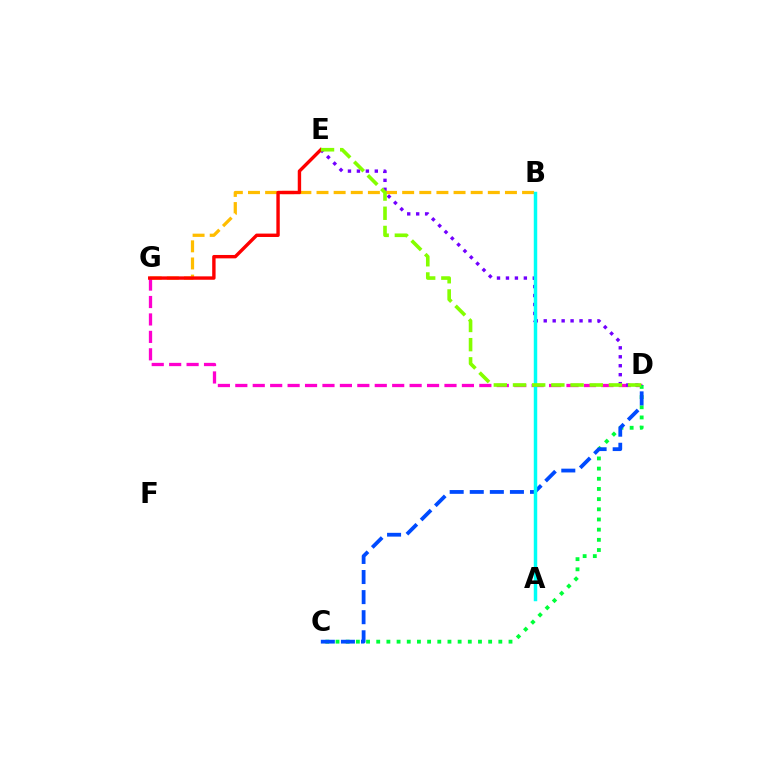{('B', 'G'): [{'color': '#ffbd00', 'line_style': 'dashed', 'thickness': 2.33}], ('D', 'G'): [{'color': '#ff00cf', 'line_style': 'dashed', 'thickness': 2.37}], ('D', 'E'): [{'color': '#7200ff', 'line_style': 'dotted', 'thickness': 2.43}, {'color': '#84ff00', 'line_style': 'dashed', 'thickness': 2.61}], ('C', 'D'): [{'color': '#00ff39', 'line_style': 'dotted', 'thickness': 2.76}, {'color': '#004bff', 'line_style': 'dashed', 'thickness': 2.73}], ('E', 'G'): [{'color': '#ff0000', 'line_style': 'solid', 'thickness': 2.44}], ('A', 'B'): [{'color': '#00fff6', 'line_style': 'solid', 'thickness': 2.49}]}